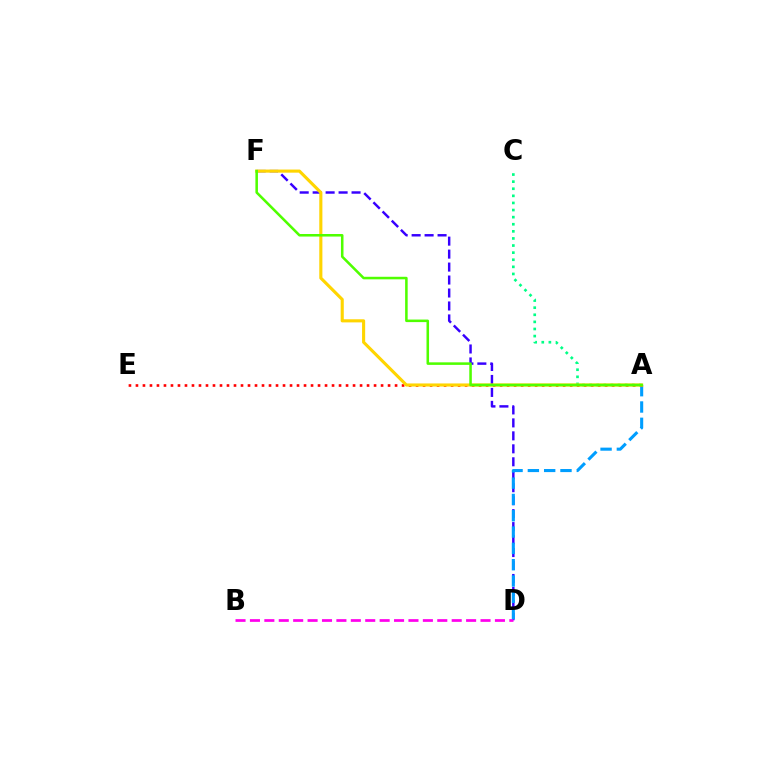{('D', 'F'): [{'color': '#3700ff', 'line_style': 'dashed', 'thickness': 1.76}], ('B', 'D'): [{'color': '#ff00ed', 'line_style': 'dashed', 'thickness': 1.96}], ('A', 'D'): [{'color': '#009eff', 'line_style': 'dashed', 'thickness': 2.22}], ('A', 'E'): [{'color': '#ff0000', 'line_style': 'dotted', 'thickness': 1.9}], ('A', 'C'): [{'color': '#00ff86', 'line_style': 'dotted', 'thickness': 1.93}], ('A', 'F'): [{'color': '#ffd500', 'line_style': 'solid', 'thickness': 2.24}, {'color': '#4fff00', 'line_style': 'solid', 'thickness': 1.83}]}